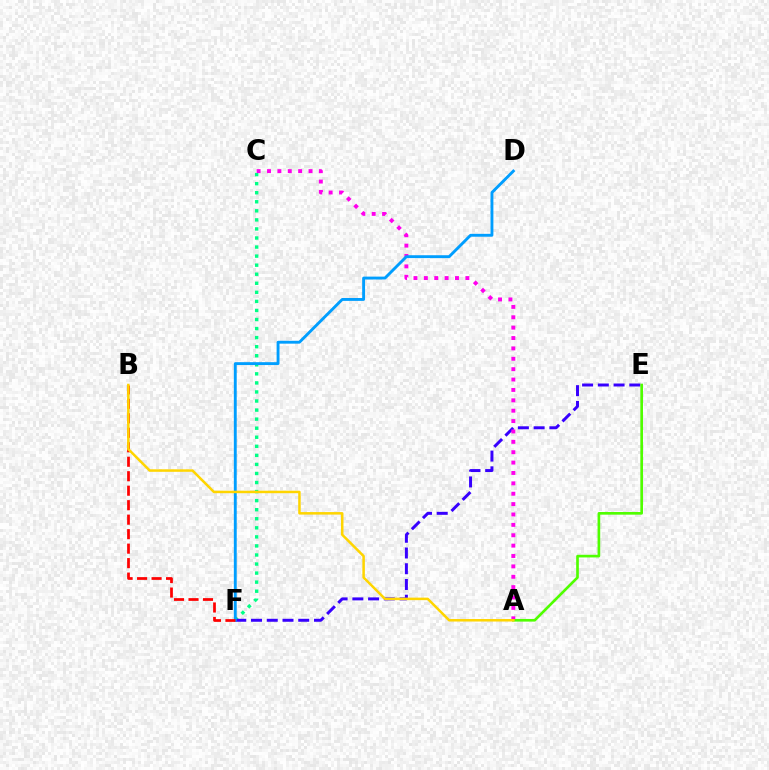{('C', 'F'): [{'color': '#00ff86', 'line_style': 'dotted', 'thickness': 2.46}], ('E', 'F'): [{'color': '#3700ff', 'line_style': 'dashed', 'thickness': 2.14}], ('A', 'C'): [{'color': '#ff00ed', 'line_style': 'dotted', 'thickness': 2.82}], ('D', 'F'): [{'color': '#009eff', 'line_style': 'solid', 'thickness': 2.07}], ('B', 'F'): [{'color': '#ff0000', 'line_style': 'dashed', 'thickness': 1.97}], ('A', 'E'): [{'color': '#4fff00', 'line_style': 'solid', 'thickness': 1.91}], ('A', 'B'): [{'color': '#ffd500', 'line_style': 'solid', 'thickness': 1.81}]}